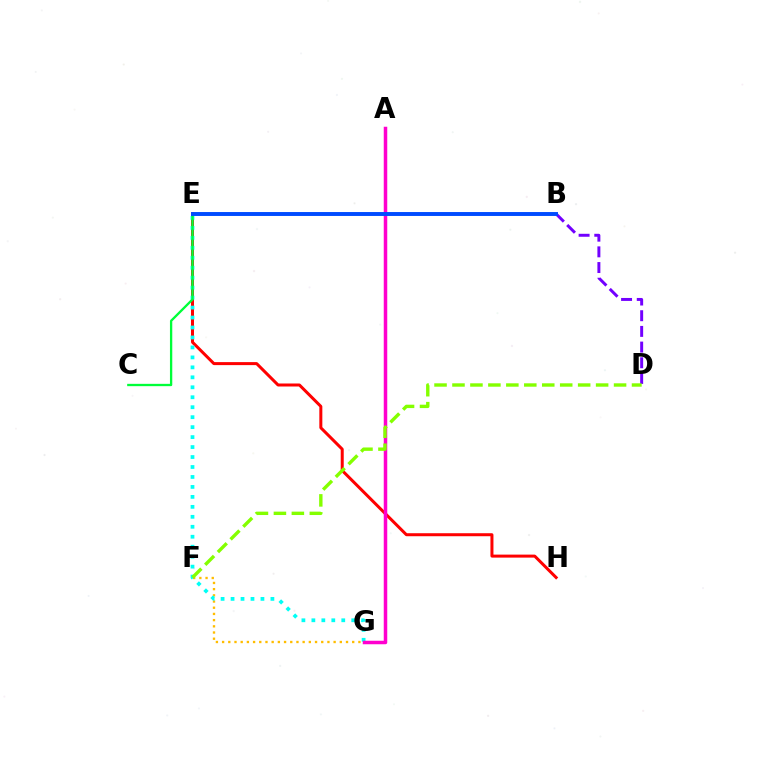{('B', 'D'): [{'color': '#7200ff', 'line_style': 'dashed', 'thickness': 2.13}], ('F', 'G'): [{'color': '#ffbd00', 'line_style': 'dotted', 'thickness': 1.68}], ('E', 'H'): [{'color': '#ff0000', 'line_style': 'solid', 'thickness': 2.16}], ('E', 'G'): [{'color': '#00fff6', 'line_style': 'dotted', 'thickness': 2.71}], ('C', 'E'): [{'color': '#00ff39', 'line_style': 'solid', 'thickness': 1.67}], ('A', 'G'): [{'color': '#ff00cf', 'line_style': 'solid', 'thickness': 2.52}], ('D', 'F'): [{'color': '#84ff00', 'line_style': 'dashed', 'thickness': 2.44}], ('B', 'E'): [{'color': '#004bff', 'line_style': 'solid', 'thickness': 2.83}]}